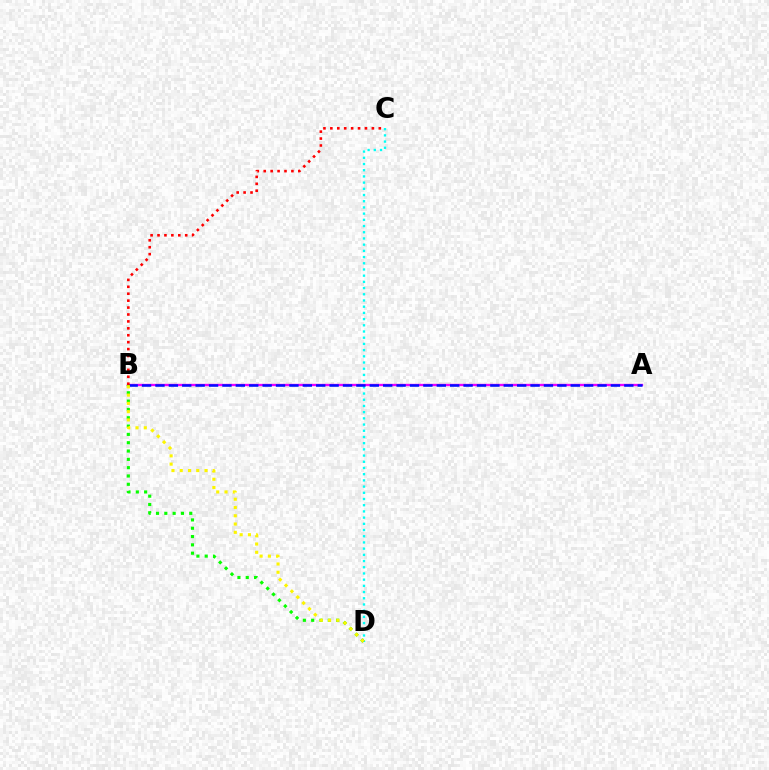{('C', 'D'): [{'color': '#00fff6', 'line_style': 'dotted', 'thickness': 1.69}], ('A', 'B'): [{'color': '#ee00ff', 'line_style': 'solid', 'thickness': 1.7}, {'color': '#0010ff', 'line_style': 'dashed', 'thickness': 1.82}], ('B', 'D'): [{'color': '#08ff00', 'line_style': 'dotted', 'thickness': 2.26}, {'color': '#fcf500', 'line_style': 'dotted', 'thickness': 2.25}], ('B', 'C'): [{'color': '#ff0000', 'line_style': 'dotted', 'thickness': 1.88}]}